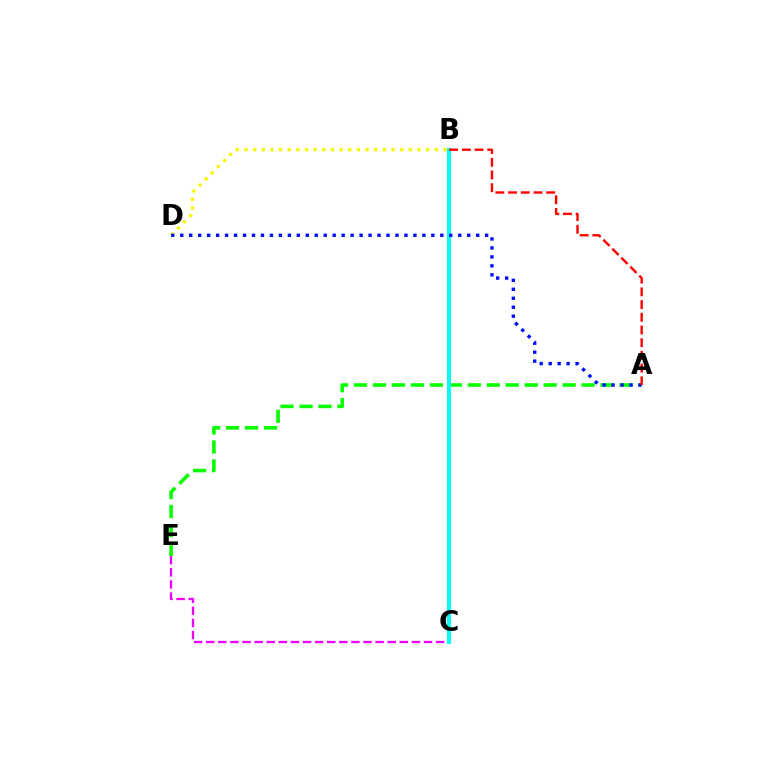{('C', 'E'): [{'color': '#ee00ff', 'line_style': 'dashed', 'thickness': 1.64}], ('A', 'E'): [{'color': '#08ff00', 'line_style': 'dashed', 'thickness': 2.58}], ('B', 'D'): [{'color': '#fcf500', 'line_style': 'dotted', 'thickness': 2.35}], ('B', 'C'): [{'color': '#00fff6', 'line_style': 'solid', 'thickness': 2.87}], ('A', 'D'): [{'color': '#0010ff', 'line_style': 'dotted', 'thickness': 2.44}], ('A', 'B'): [{'color': '#ff0000', 'line_style': 'dashed', 'thickness': 1.73}]}